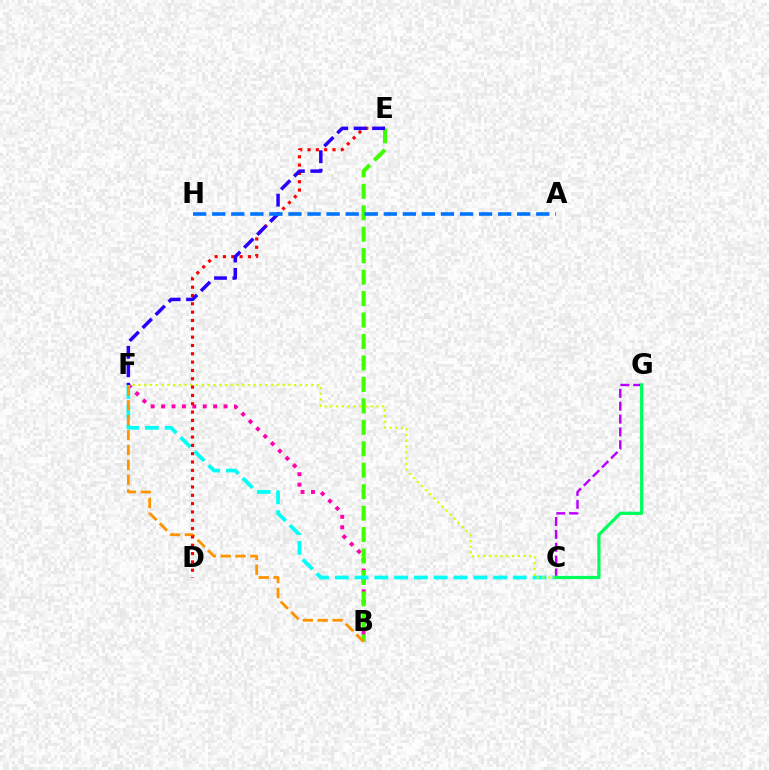{('B', 'F'): [{'color': '#ff00ac', 'line_style': 'dotted', 'thickness': 2.83}, {'color': '#ff9400', 'line_style': 'dashed', 'thickness': 2.02}], ('B', 'E'): [{'color': '#3dff00', 'line_style': 'dashed', 'thickness': 2.91}], ('C', 'G'): [{'color': '#b900ff', 'line_style': 'dashed', 'thickness': 1.75}, {'color': '#00ff5c', 'line_style': 'solid', 'thickness': 2.33}], ('C', 'F'): [{'color': '#00fff6', 'line_style': 'dashed', 'thickness': 2.69}, {'color': '#d1ff00', 'line_style': 'dotted', 'thickness': 1.57}], ('D', 'E'): [{'color': '#ff0000', 'line_style': 'dotted', 'thickness': 2.26}], ('E', 'F'): [{'color': '#2500ff', 'line_style': 'dashed', 'thickness': 2.5}], ('A', 'H'): [{'color': '#0074ff', 'line_style': 'dashed', 'thickness': 2.59}]}